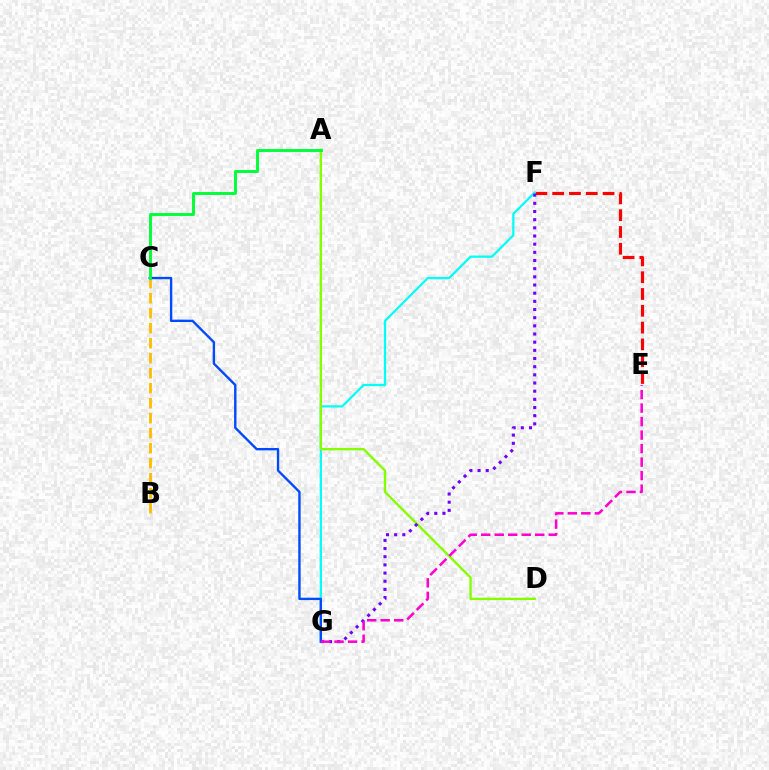{('B', 'C'): [{'color': '#ffbd00', 'line_style': 'dashed', 'thickness': 2.04}], ('E', 'F'): [{'color': '#ff0000', 'line_style': 'dashed', 'thickness': 2.28}], ('F', 'G'): [{'color': '#00fff6', 'line_style': 'solid', 'thickness': 1.62}, {'color': '#7200ff', 'line_style': 'dotted', 'thickness': 2.22}], ('A', 'D'): [{'color': '#84ff00', 'line_style': 'solid', 'thickness': 1.71}], ('C', 'G'): [{'color': '#004bff', 'line_style': 'solid', 'thickness': 1.72}], ('A', 'C'): [{'color': '#00ff39', 'line_style': 'solid', 'thickness': 2.09}], ('E', 'G'): [{'color': '#ff00cf', 'line_style': 'dashed', 'thickness': 1.83}]}